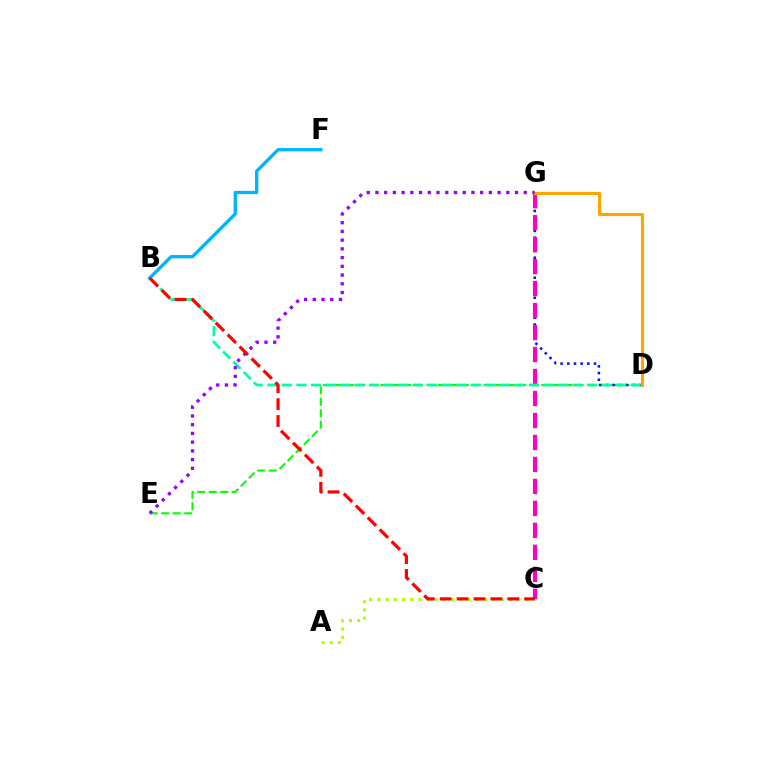{('D', 'E'): [{'color': '#08ff00', 'line_style': 'dashed', 'thickness': 1.56}], ('A', 'C'): [{'color': '#b3ff00', 'line_style': 'dotted', 'thickness': 2.24}], ('D', 'G'): [{'color': '#0010ff', 'line_style': 'dotted', 'thickness': 1.82}, {'color': '#ffa500', 'line_style': 'solid', 'thickness': 2.24}], ('B', 'F'): [{'color': '#00b5ff', 'line_style': 'solid', 'thickness': 2.4}], ('C', 'G'): [{'color': '#ff00bd', 'line_style': 'dashed', 'thickness': 2.99}], ('B', 'D'): [{'color': '#00ff9d', 'line_style': 'dashed', 'thickness': 1.97}], ('E', 'G'): [{'color': '#9b00ff', 'line_style': 'dotted', 'thickness': 2.37}], ('B', 'C'): [{'color': '#ff0000', 'line_style': 'dashed', 'thickness': 2.3}]}